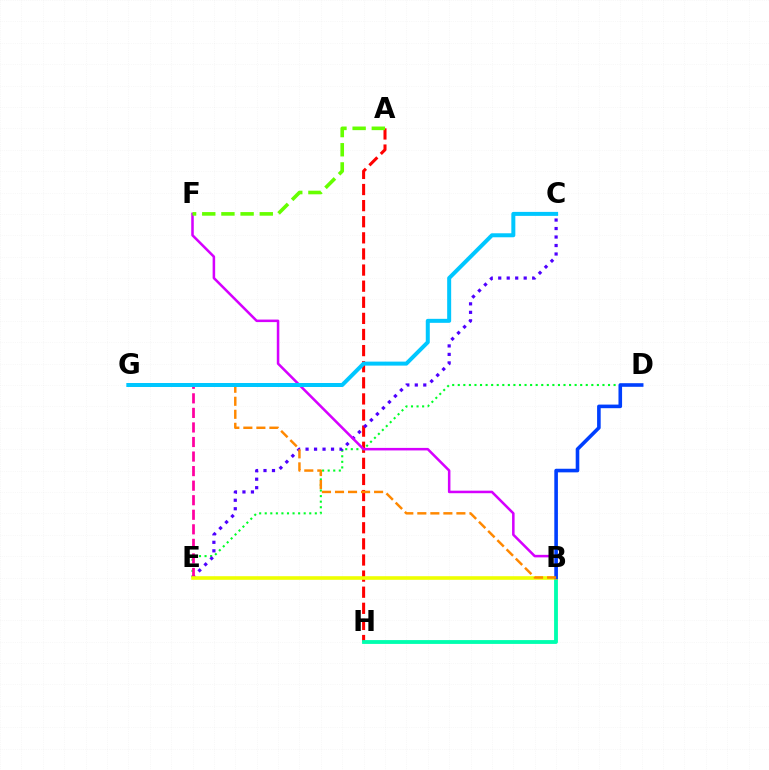{('A', 'H'): [{'color': '#ff0000', 'line_style': 'dashed', 'thickness': 2.19}], ('D', 'E'): [{'color': '#00ff27', 'line_style': 'dotted', 'thickness': 1.51}], ('B', 'H'): [{'color': '#00ffaf', 'line_style': 'solid', 'thickness': 2.76}], ('C', 'E'): [{'color': '#4f00ff', 'line_style': 'dotted', 'thickness': 2.31}], ('E', 'G'): [{'color': '#ff00a0', 'line_style': 'dashed', 'thickness': 1.98}], ('B', 'F'): [{'color': '#d600ff', 'line_style': 'solid', 'thickness': 1.82}], ('A', 'F'): [{'color': '#66ff00', 'line_style': 'dashed', 'thickness': 2.6}], ('B', 'E'): [{'color': '#eeff00', 'line_style': 'solid', 'thickness': 2.6}], ('B', 'D'): [{'color': '#003fff', 'line_style': 'solid', 'thickness': 2.59}], ('B', 'G'): [{'color': '#ff8800', 'line_style': 'dashed', 'thickness': 1.77}], ('C', 'G'): [{'color': '#00c7ff', 'line_style': 'solid', 'thickness': 2.88}]}